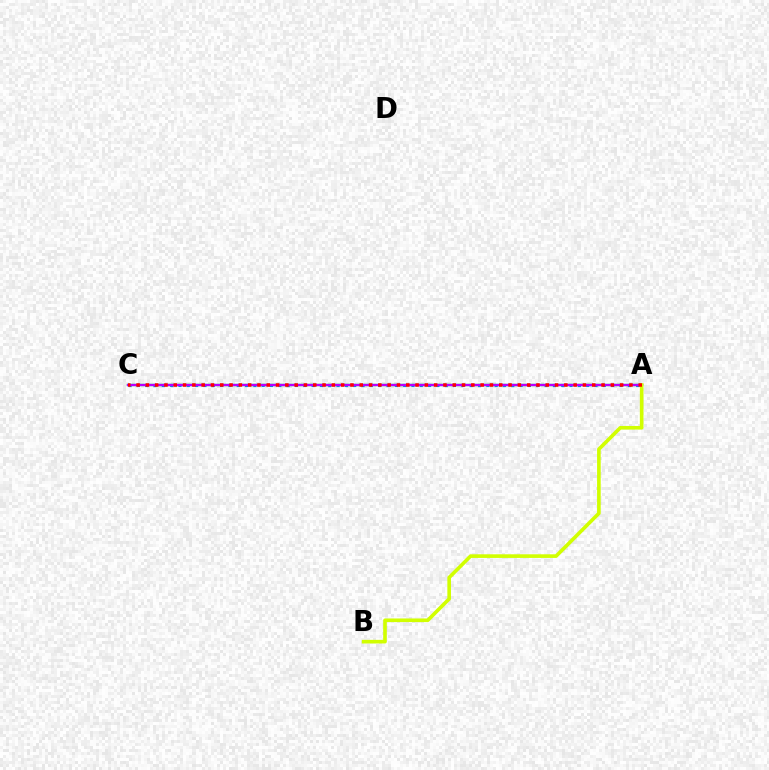{('A', 'C'): [{'color': '#0074ff', 'line_style': 'dotted', 'thickness': 2.26}, {'color': '#00ff5c', 'line_style': 'solid', 'thickness': 1.71}, {'color': '#b900ff', 'line_style': 'solid', 'thickness': 1.65}, {'color': '#ff0000', 'line_style': 'dotted', 'thickness': 2.53}], ('A', 'B'): [{'color': '#d1ff00', 'line_style': 'solid', 'thickness': 2.62}]}